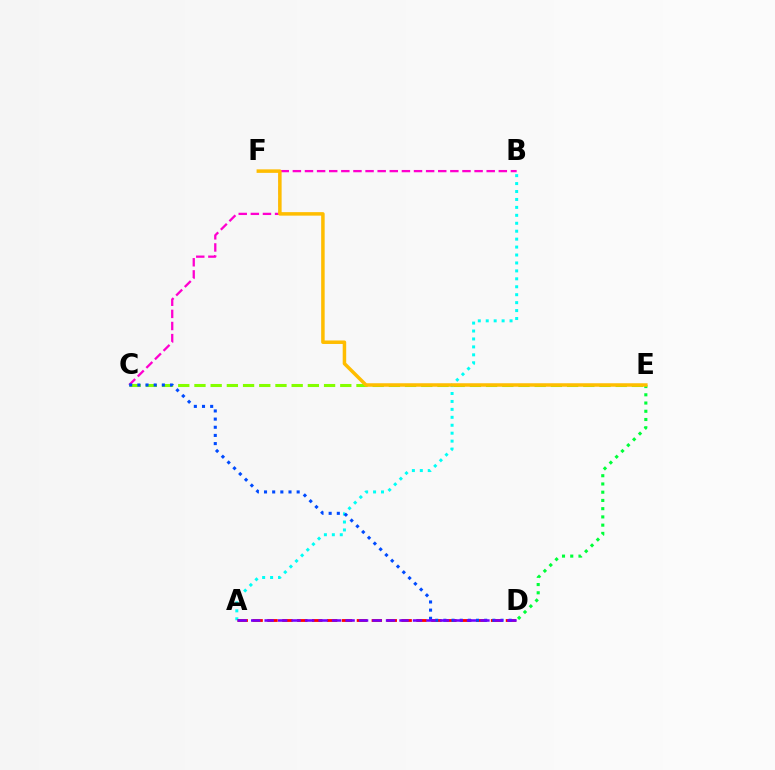{('B', 'C'): [{'color': '#ff00cf', 'line_style': 'dashed', 'thickness': 1.65}], ('C', 'E'): [{'color': '#84ff00', 'line_style': 'dashed', 'thickness': 2.2}], ('A', 'B'): [{'color': '#00fff6', 'line_style': 'dotted', 'thickness': 2.16}], ('D', 'E'): [{'color': '#00ff39', 'line_style': 'dotted', 'thickness': 2.24}], ('A', 'D'): [{'color': '#ff0000', 'line_style': 'dashed', 'thickness': 2.02}, {'color': '#7200ff', 'line_style': 'dashed', 'thickness': 1.83}], ('C', 'D'): [{'color': '#004bff', 'line_style': 'dotted', 'thickness': 2.22}], ('E', 'F'): [{'color': '#ffbd00', 'line_style': 'solid', 'thickness': 2.52}]}